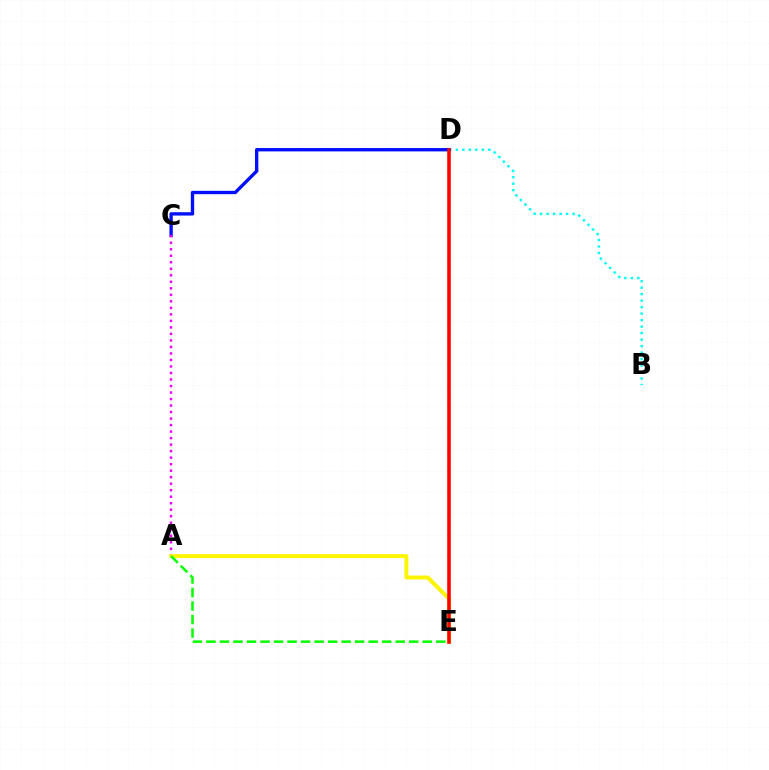{('B', 'D'): [{'color': '#00fff6', 'line_style': 'dotted', 'thickness': 1.76}], ('C', 'D'): [{'color': '#0010ff', 'line_style': 'solid', 'thickness': 2.41}], ('A', 'C'): [{'color': '#ee00ff', 'line_style': 'dotted', 'thickness': 1.77}], ('A', 'E'): [{'color': '#fcf500', 'line_style': 'solid', 'thickness': 2.82}, {'color': '#08ff00', 'line_style': 'dashed', 'thickness': 1.84}], ('D', 'E'): [{'color': '#ff0000', 'line_style': 'solid', 'thickness': 2.56}]}